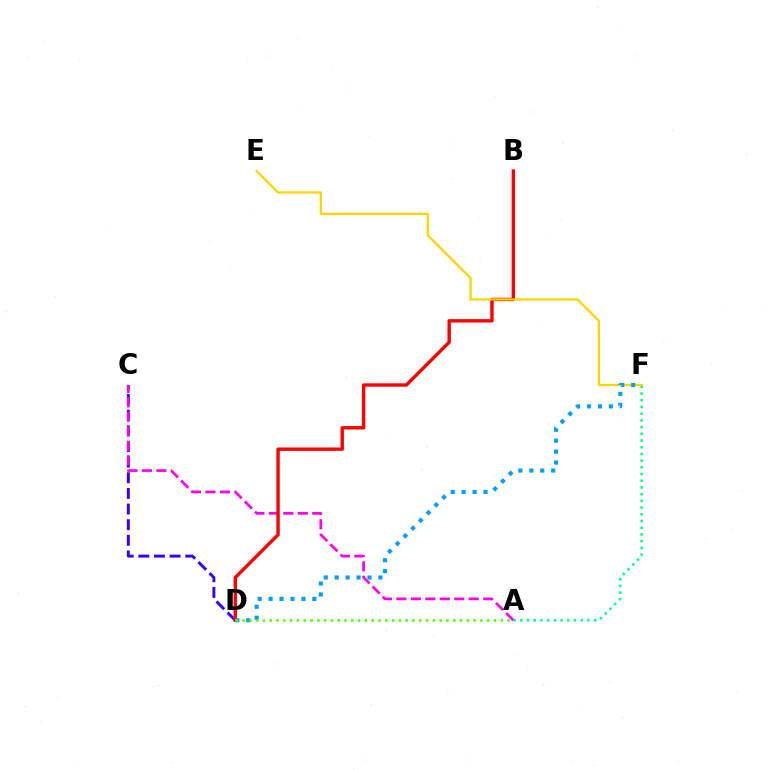{('A', 'F'): [{'color': '#00ff86', 'line_style': 'dotted', 'thickness': 1.82}], ('C', 'D'): [{'color': '#3700ff', 'line_style': 'dashed', 'thickness': 2.12}], ('A', 'C'): [{'color': '#ff00ed', 'line_style': 'dashed', 'thickness': 1.97}], ('B', 'D'): [{'color': '#ff0000', 'line_style': 'solid', 'thickness': 2.44}], ('E', 'F'): [{'color': '#ffd500', 'line_style': 'solid', 'thickness': 1.66}], ('D', 'F'): [{'color': '#009eff', 'line_style': 'dotted', 'thickness': 2.97}], ('A', 'D'): [{'color': '#4fff00', 'line_style': 'dotted', 'thickness': 1.85}]}